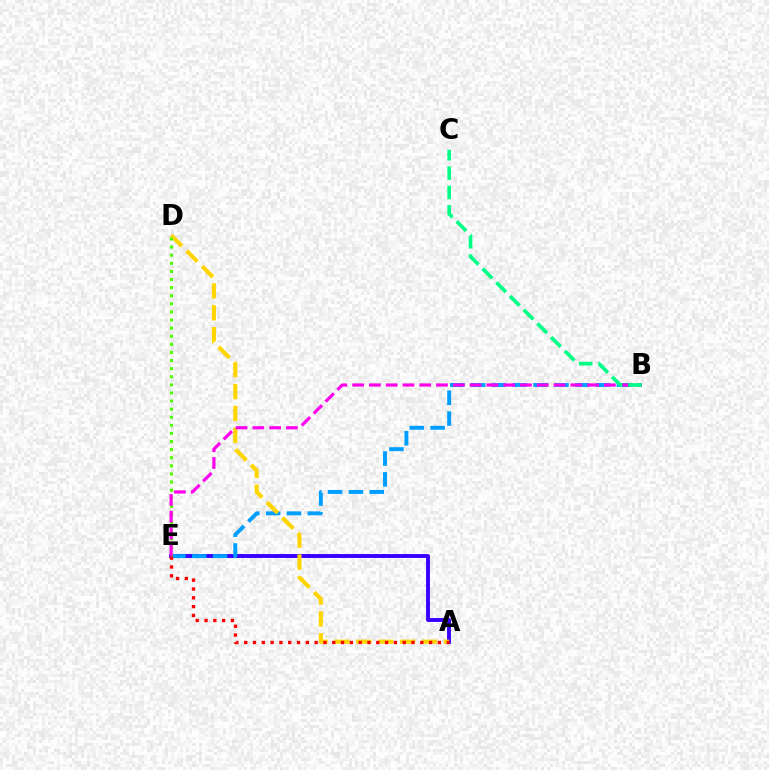{('A', 'E'): [{'color': '#3700ff', 'line_style': 'solid', 'thickness': 2.8}, {'color': '#ff0000', 'line_style': 'dotted', 'thickness': 2.39}], ('B', 'E'): [{'color': '#009eff', 'line_style': 'dashed', 'thickness': 2.83}, {'color': '#ff00ed', 'line_style': 'dashed', 'thickness': 2.28}], ('A', 'D'): [{'color': '#ffd500', 'line_style': 'dashed', 'thickness': 2.98}], ('D', 'E'): [{'color': '#4fff00', 'line_style': 'dotted', 'thickness': 2.2}], ('B', 'C'): [{'color': '#00ff86', 'line_style': 'dashed', 'thickness': 2.63}]}